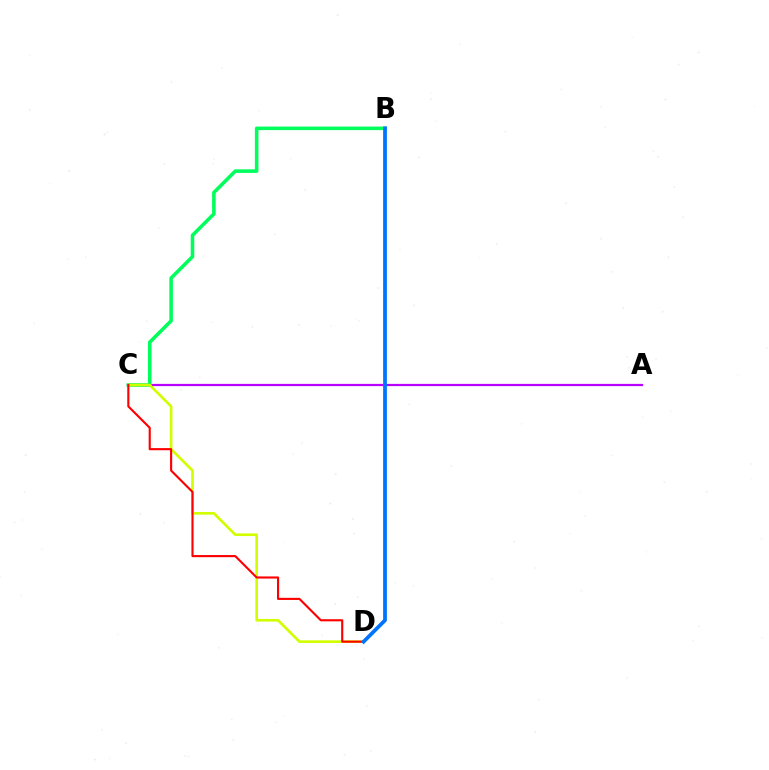{('A', 'C'): [{'color': '#b900ff', 'line_style': 'solid', 'thickness': 1.62}], ('B', 'C'): [{'color': '#00ff5c', 'line_style': 'solid', 'thickness': 2.57}], ('C', 'D'): [{'color': '#d1ff00', 'line_style': 'solid', 'thickness': 1.91}, {'color': '#ff0000', 'line_style': 'solid', 'thickness': 1.53}], ('B', 'D'): [{'color': '#0074ff', 'line_style': 'solid', 'thickness': 2.7}]}